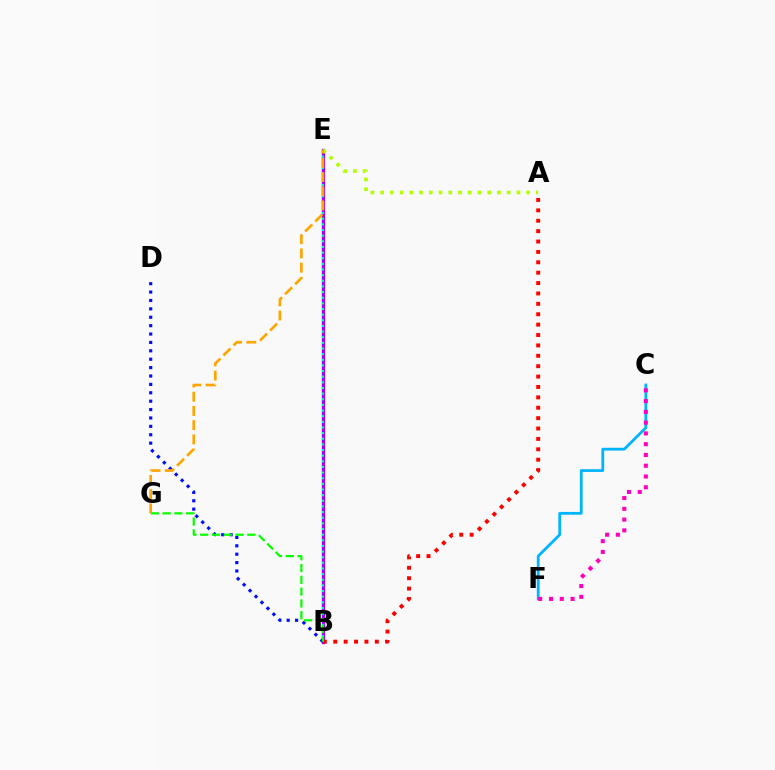{('B', 'E'): [{'color': '#9b00ff', 'line_style': 'solid', 'thickness': 2.38}, {'color': '#00ff9d', 'line_style': 'dotted', 'thickness': 1.53}], ('A', 'B'): [{'color': '#ff0000', 'line_style': 'dotted', 'thickness': 2.82}], ('A', 'E'): [{'color': '#b3ff00', 'line_style': 'dotted', 'thickness': 2.64}], ('C', 'F'): [{'color': '#00b5ff', 'line_style': 'solid', 'thickness': 2.01}, {'color': '#ff00bd', 'line_style': 'dotted', 'thickness': 2.93}], ('B', 'D'): [{'color': '#0010ff', 'line_style': 'dotted', 'thickness': 2.28}], ('B', 'G'): [{'color': '#08ff00', 'line_style': 'dashed', 'thickness': 1.6}], ('E', 'G'): [{'color': '#ffa500', 'line_style': 'dashed', 'thickness': 1.93}]}